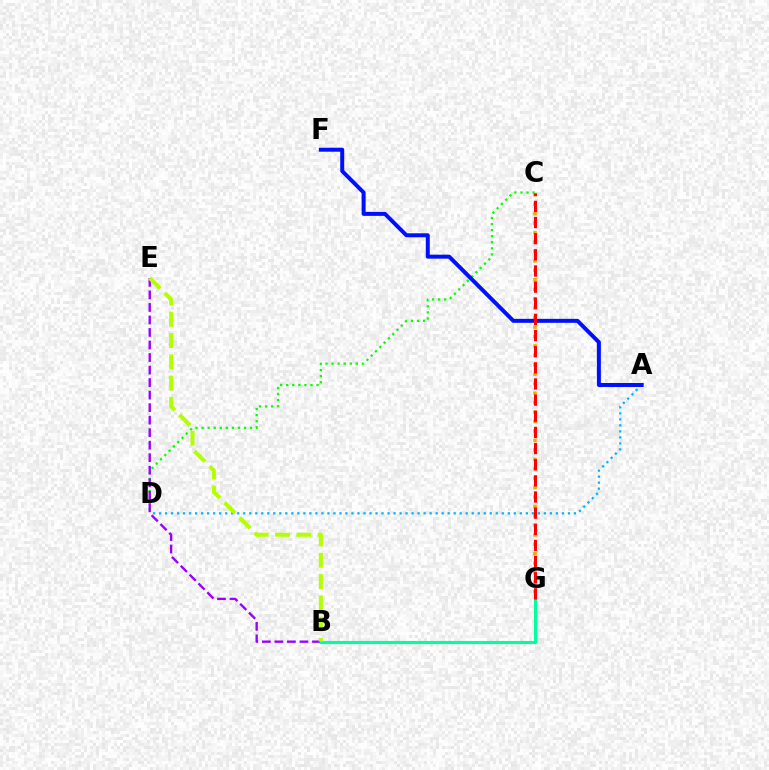{('B', 'G'): [{'color': '#ff00bd', 'line_style': 'dotted', 'thickness': 2.01}, {'color': '#00ff9d', 'line_style': 'solid', 'thickness': 2.24}], ('C', 'D'): [{'color': '#08ff00', 'line_style': 'dotted', 'thickness': 1.65}], ('A', 'D'): [{'color': '#00b5ff', 'line_style': 'dotted', 'thickness': 1.63}], ('C', 'G'): [{'color': '#ffa500', 'line_style': 'dotted', 'thickness': 2.57}, {'color': '#ff0000', 'line_style': 'dashed', 'thickness': 2.19}], ('B', 'E'): [{'color': '#9b00ff', 'line_style': 'dashed', 'thickness': 1.7}, {'color': '#b3ff00', 'line_style': 'dashed', 'thickness': 2.89}], ('A', 'F'): [{'color': '#0010ff', 'line_style': 'solid', 'thickness': 2.87}]}